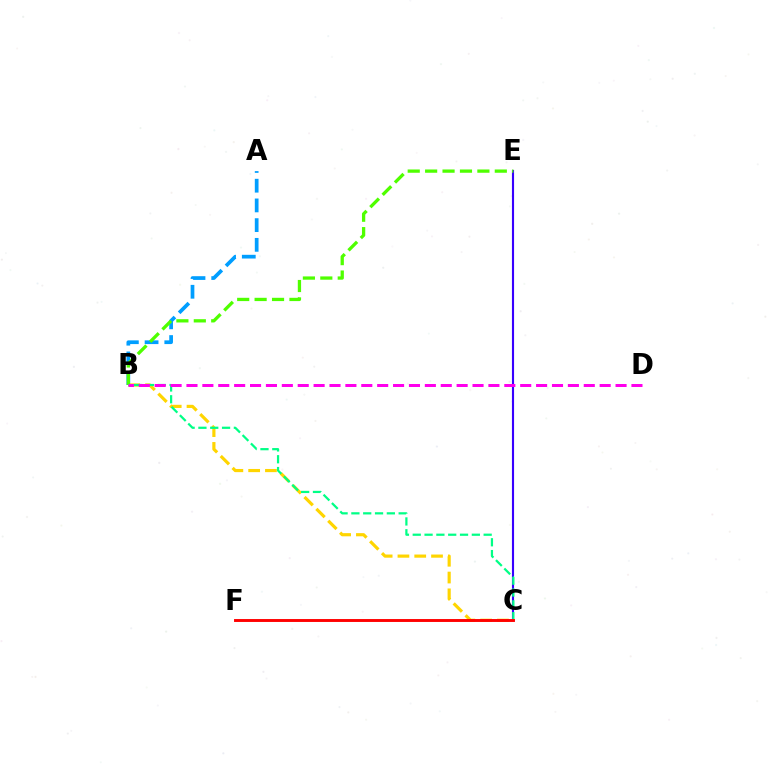{('C', 'E'): [{'color': '#3700ff', 'line_style': 'solid', 'thickness': 1.53}], ('A', 'B'): [{'color': '#009eff', 'line_style': 'dashed', 'thickness': 2.68}], ('B', 'C'): [{'color': '#ffd500', 'line_style': 'dashed', 'thickness': 2.28}, {'color': '#00ff86', 'line_style': 'dashed', 'thickness': 1.61}], ('B', 'E'): [{'color': '#4fff00', 'line_style': 'dashed', 'thickness': 2.37}], ('B', 'D'): [{'color': '#ff00ed', 'line_style': 'dashed', 'thickness': 2.16}], ('C', 'F'): [{'color': '#ff0000', 'line_style': 'solid', 'thickness': 2.09}]}